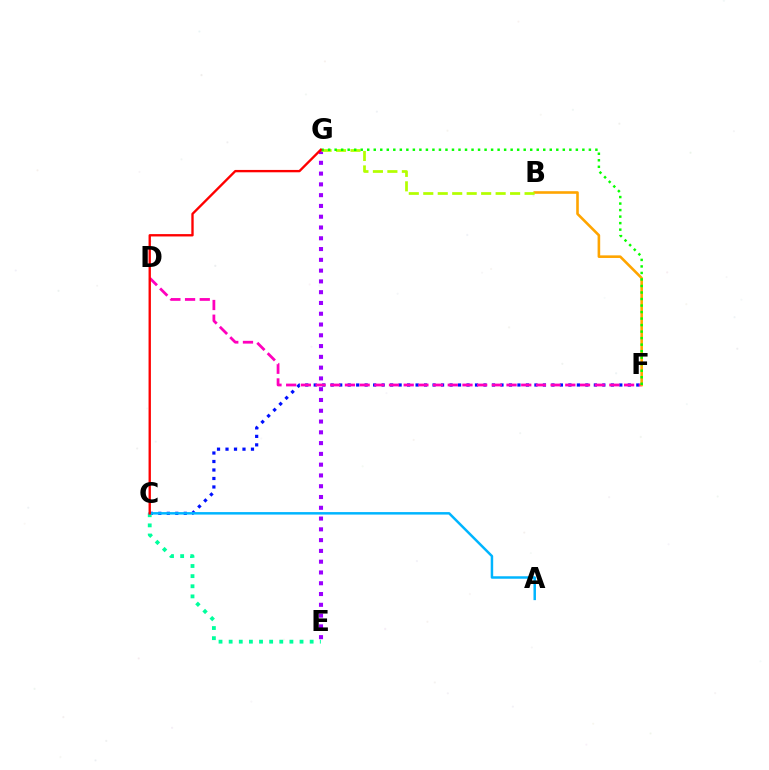{('C', 'F'): [{'color': '#0010ff', 'line_style': 'dotted', 'thickness': 2.31}], ('D', 'F'): [{'color': '#ff00bd', 'line_style': 'dashed', 'thickness': 2.0}], ('E', 'G'): [{'color': '#9b00ff', 'line_style': 'dotted', 'thickness': 2.93}], ('B', 'F'): [{'color': '#ffa500', 'line_style': 'solid', 'thickness': 1.87}], ('B', 'G'): [{'color': '#b3ff00', 'line_style': 'dashed', 'thickness': 1.97}], ('F', 'G'): [{'color': '#08ff00', 'line_style': 'dotted', 'thickness': 1.77}], ('C', 'E'): [{'color': '#00ff9d', 'line_style': 'dotted', 'thickness': 2.75}], ('A', 'C'): [{'color': '#00b5ff', 'line_style': 'solid', 'thickness': 1.79}], ('C', 'G'): [{'color': '#ff0000', 'line_style': 'solid', 'thickness': 1.69}]}